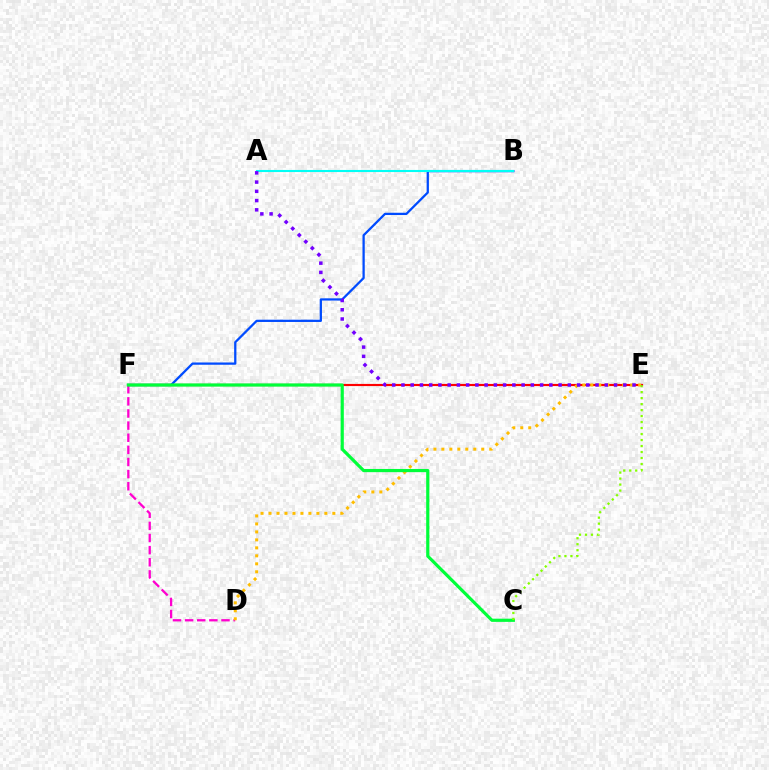{('B', 'F'): [{'color': '#004bff', 'line_style': 'solid', 'thickness': 1.63}], ('D', 'F'): [{'color': '#ff00cf', 'line_style': 'dashed', 'thickness': 1.65}], ('E', 'F'): [{'color': '#ff0000', 'line_style': 'solid', 'thickness': 1.55}], ('D', 'E'): [{'color': '#ffbd00', 'line_style': 'dotted', 'thickness': 2.17}], ('A', 'B'): [{'color': '#00fff6', 'line_style': 'solid', 'thickness': 1.51}], ('C', 'F'): [{'color': '#00ff39', 'line_style': 'solid', 'thickness': 2.3}], ('C', 'E'): [{'color': '#84ff00', 'line_style': 'dotted', 'thickness': 1.63}], ('A', 'E'): [{'color': '#7200ff', 'line_style': 'dotted', 'thickness': 2.51}]}